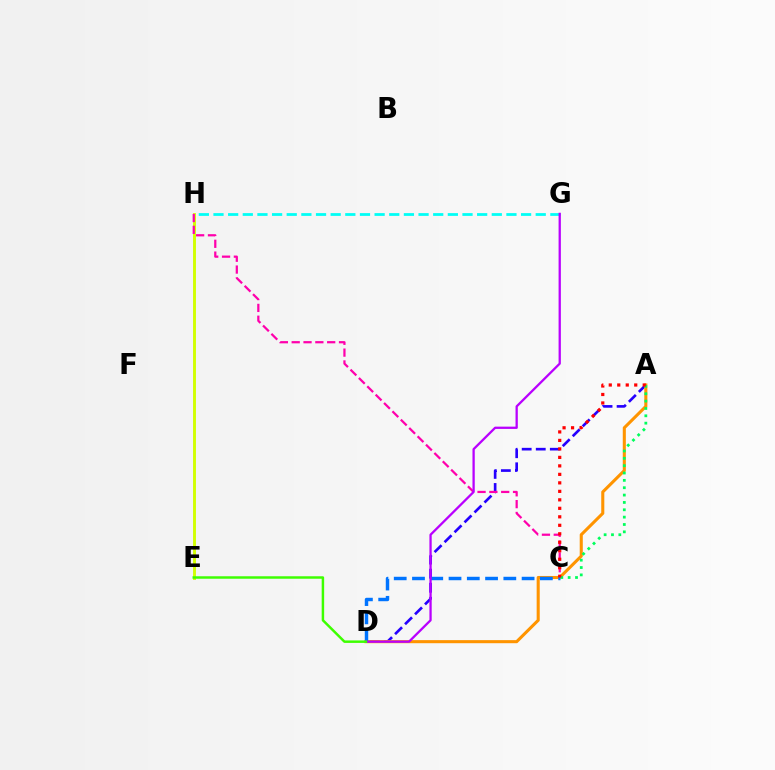{('G', 'H'): [{'color': '#00fff6', 'line_style': 'dashed', 'thickness': 1.99}], ('A', 'D'): [{'color': '#2500ff', 'line_style': 'dashed', 'thickness': 1.91}, {'color': '#ff9400', 'line_style': 'solid', 'thickness': 2.21}], ('E', 'H'): [{'color': '#d1ff00', 'line_style': 'solid', 'thickness': 2.09}], ('C', 'H'): [{'color': '#ff00ac', 'line_style': 'dashed', 'thickness': 1.61}], ('C', 'D'): [{'color': '#0074ff', 'line_style': 'dashed', 'thickness': 2.48}], ('A', 'C'): [{'color': '#00ff5c', 'line_style': 'dotted', 'thickness': 2.0}, {'color': '#ff0000', 'line_style': 'dotted', 'thickness': 2.31}], ('D', 'G'): [{'color': '#b900ff', 'line_style': 'solid', 'thickness': 1.64}], ('D', 'E'): [{'color': '#3dff00', 'line_style': 'solid', 'thickness': 1.78}]}